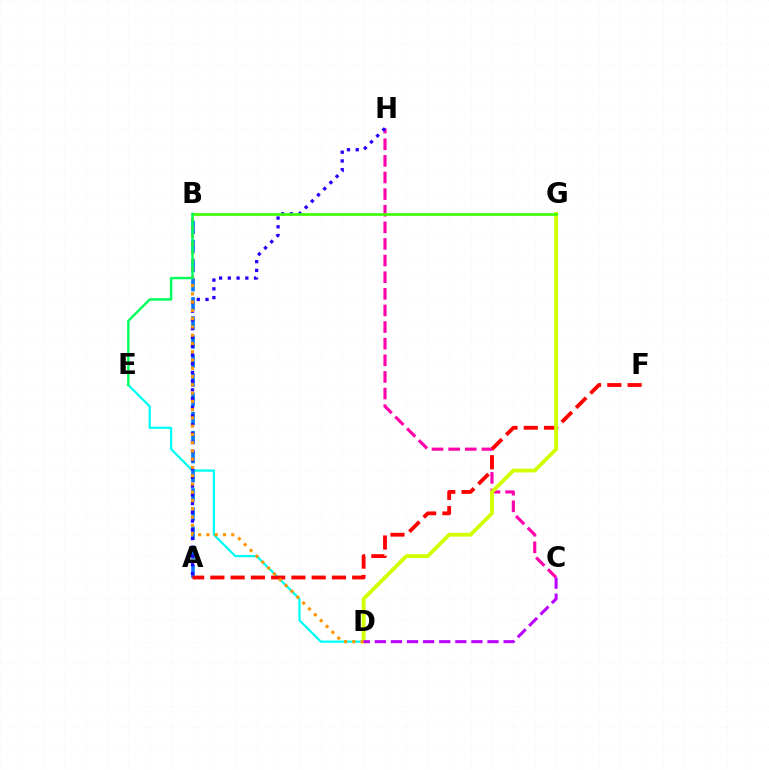{('D', 'E'): [{'color': '#00fff6', 'line_style': 'solid', 'thickness': 1.64}], ('C', 'H'): [{'color': '#ff00ac', 'line_style': 'dashed', 'thickness': 2.26}], ('A', 'B'): [{'color': '#0074ff', 'line_style': 'dashed', 'thickness': 2.6}], ('A', 'F'): [{'color': '#ff0000', 'line_style': 'dashed', 'thickness': 2.75}], ('D', 'G'): [{'color': '#d1ff00', 'line_style': 'solid', 'thickness': 2.74}], ('A', 'H'): [{'color': '#2500ff', 'line_style': 'dotted', 'thickness': 2.38}], ('B', 'D'): [{'color': '#ff9400', 'line_style': 'dotted', 'thickness': 2.25}], ('B', 'G'): [{'color': '#3dff00', 'line_style': 'solid', 'thickness': 1.93}], ('B', 'E'): [{'color': '#00ff5c', 'line_style': 'solid', 'thickness': 1.75}], ('C', 'D'): [{'color': '#b900ff', 'line_style': 'dashed', 'thickness': 2.19}]}